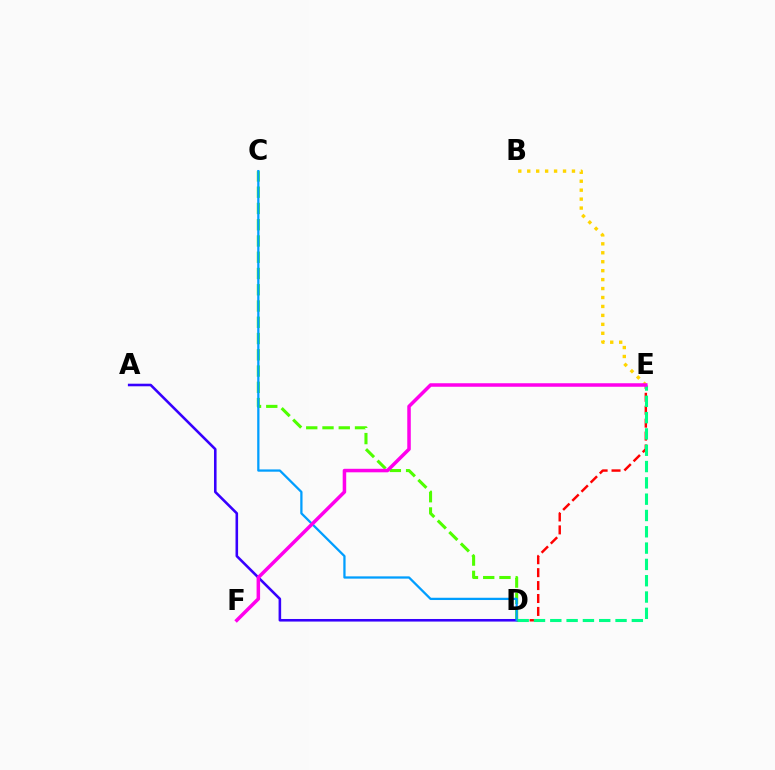{('C', 'D'): [{'color': '#4fff00', 'line_style': 'dashed', 'thickness': 2.21}, {'color': '#009eff', 'line_style': 'solid', 'thickness': 1.64}], ('A', 'D'): [{'color': '#3700ff', 'line_style': 'solid', 'thickness': 1.86}], ('D', 'E'): [{'color': '#ff0000', 'line_style': 'dashed', 'thickness': 1.76}, {'color': '#00ff86', 'line_style': 'dashed', 'thickness': 2.22}], ('B', 'E'): [{'color': '#ffd500', 'line_style': 'dotted', 'thickness': 2.43}], ('E', 'F'): [{'color': '#ff00ed', 'line_style': 'solid', 'thickness': 2.53}]}